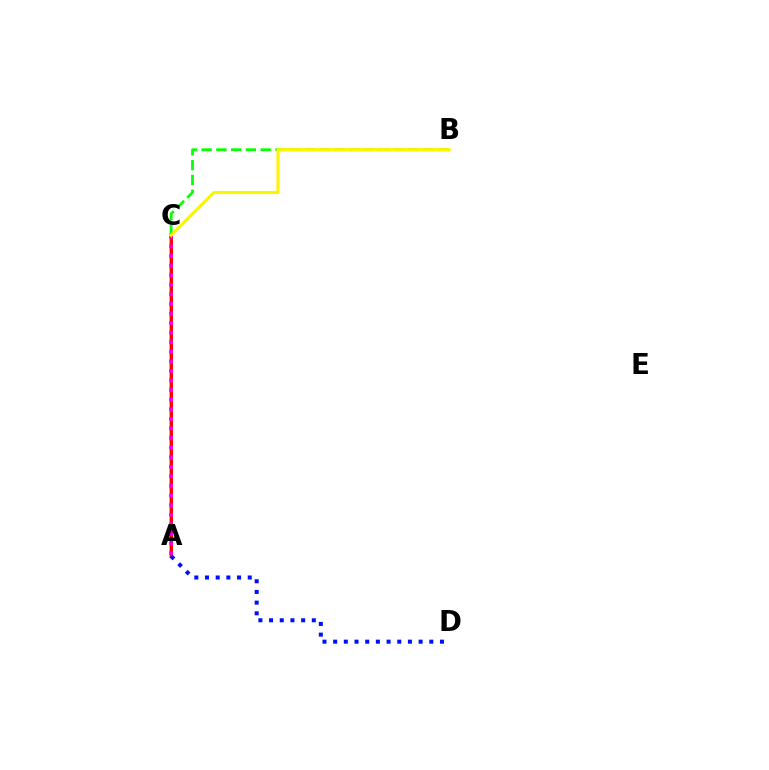{('A', 'C'): [{'color': '#00fff6', 'line_style': 'solid', 'thickness': 2.85}, {'color': '#ff0000', 'line_style': 'solid', 'thickness': 2.15}, {'color': '#ee00ff', 'line_style': 'dotted', 'thickness': 2.6}], ('B', 'C'): [{'color': '#08ff00', 'line_style': 'dashed', 'thickness': 2.01}, {'color': '#fcf500', 'line_style': 'solid', 'thickness': 2.28}], ('A', 'D'): [{'color': '#0010ff', 'line_style': 'dotted', 'thickness': 2.9}]}